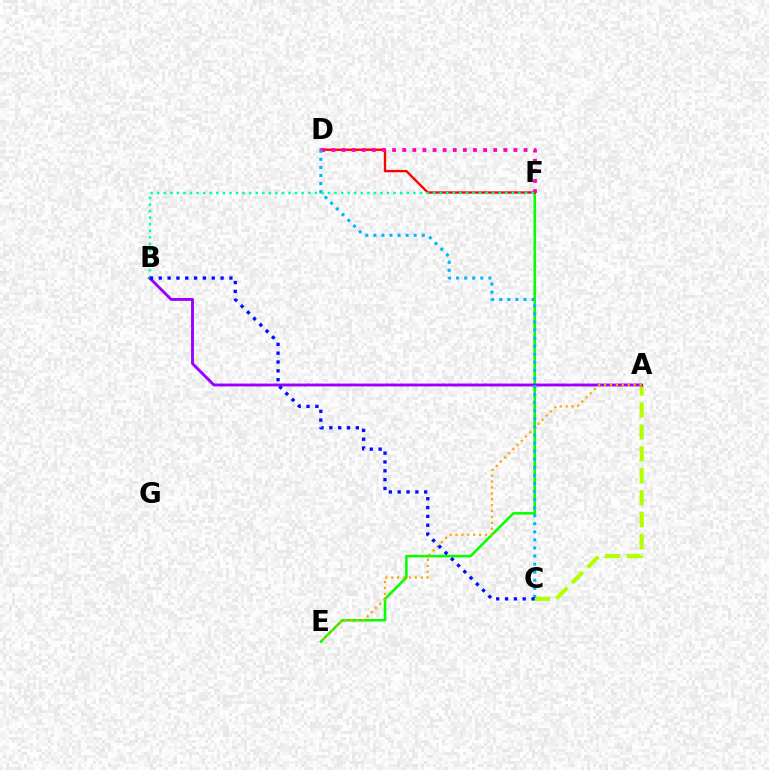{('E', 'F'): [{'color': '#08ff00', 'line_style': 'solid', 'thickness': 1.85}], ('D', 'F'): [{'color': '#ff0000', 'line_style': 'solid', 'thickness': 1.69}, {'color': '#ff00bd', 'line_style': 'dotted', 'thickness': 2.75}], ('A', 'C'): [{'color': '#b3ff00', 'line_style': 'dashed', 'thickness': 2.98}], ('A', 'B'): [{'color': '#9b00ff', 'line_style': 'solid', 'thickness': 2.07}], ('A', 'E'): [{'color': '#ffa500', 'line_style': 'dotted', 'thickness': 1.61}], ('C', 'D'): [{'color': '#00b5ff', 'line_style': 'dotted', 'thickness': 2.19}], ('B', 'F'): [{'color': '#00ff9d', 'line_style': 'dotted', 'thickness': 1.78}], ('B', 'C'): [{'color': '#0010ff', 'line_style': 'dotted', 'thickness': 2.4}]}